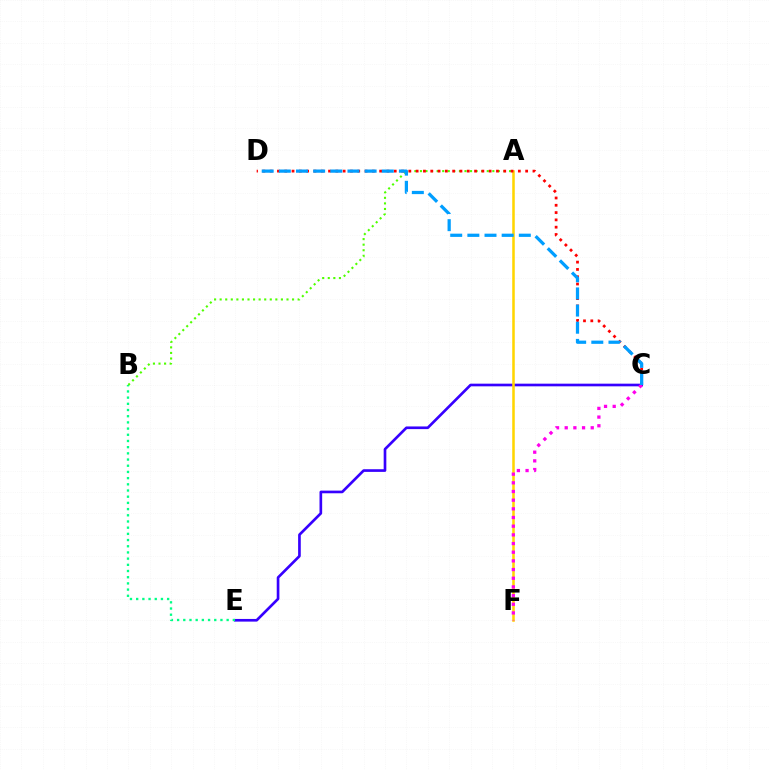{('C', 'E'): [{'color': '#3700ff', 'line_style': 'solid', 'thickness': 1.92}], ('B', 'E'): [{'color': '#00ff86', 'line_style': 'dotted', 'thickness': 1.68}], ('A', 'B'): [{'color': '#4fff00', 'line_style': 'dotted', 'thickness': 1.51}], ('A', 'F'): [{'color': '#ffd500', 'line_style': 'solid', 'thickness': 1.84}], ('C', 'D'): [{'color': '#ff0000', 'line_style': 'dotted', 'thickness': 1.98}, {'color': '#009eff', 'line_style': 'dashed', 'thickness': 2.33}], ('C', 'F'): [{'color': '#ff00ed', 'line_style': 'dotted', 'thickness': 2.36}]}